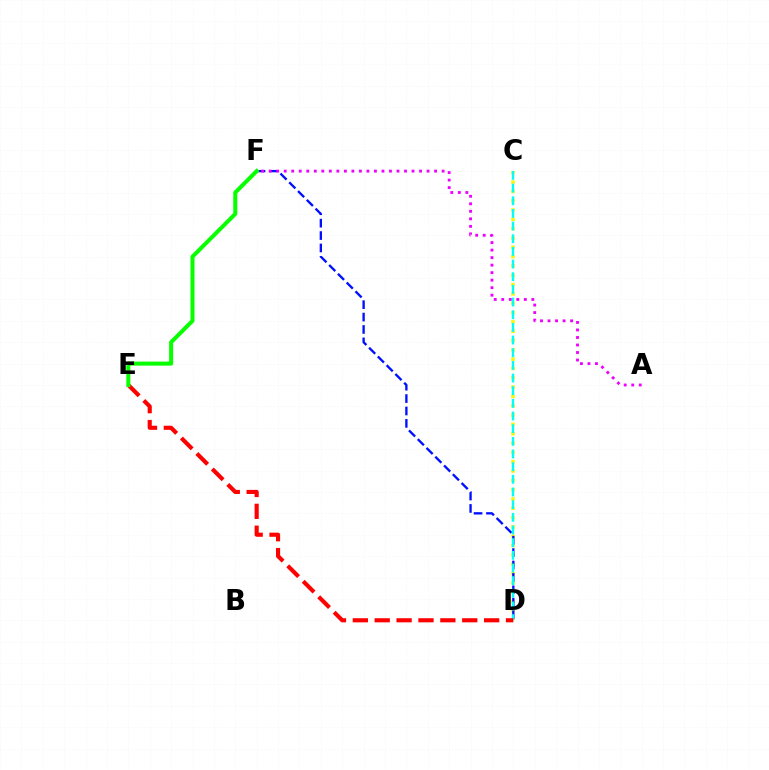{('C', 'D'): [{'color': '#fcf500', 'line_style': 'dotted', 'thickness': 2.53}, {'color': '#00fff6', 'line_style': 'dashed', 'thickness': 1.72}], ('D', 'F'): [{'color': '#0010ff', 'line_style': 'dashed', 'thickness': 1.68}], ('A', 'F'): [{'color': '#ee00ff', 'line_style': 'dotted', 'thickness': 2.04}], ('D', 'E'): [{'color': '#ff0000', 'line_style': 'dashed', 'thickness': 2.97}], ('E', 'F'): [{'color': '#08ff00', 'line_style': 'solid', 'thickness': 2.9}]}